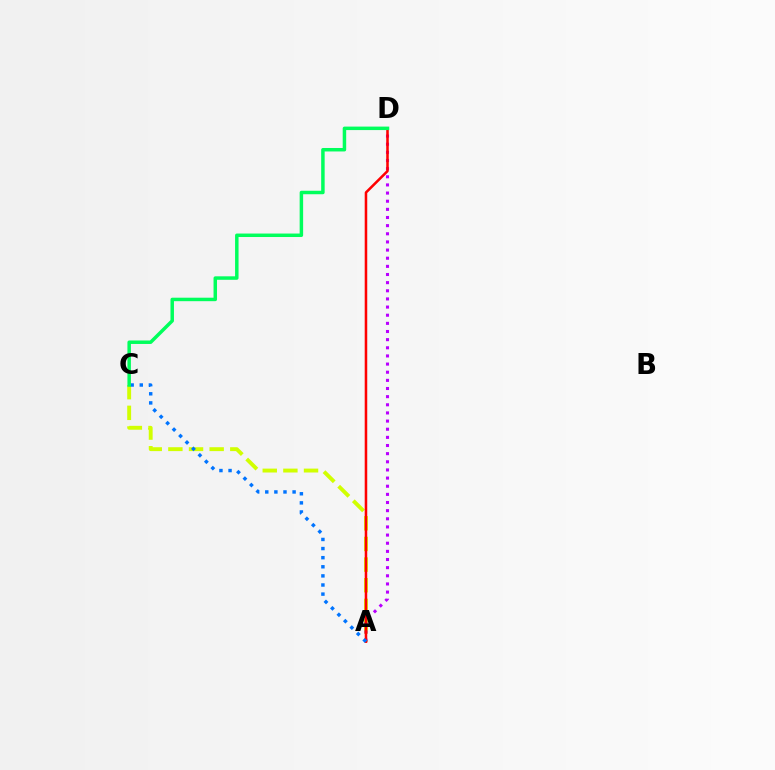{('A', 'C'): [{'color': '#d1ff00', 'line_style': 'dashed', 'thickness': 2.8}, {'color': '#0074ff', 'line_style': 'dotted', 'thickness': 2.47}], ('A', 'D'): [{'color': '#b900ff', 'line_style': 'dotted', 'thickness': 2.21}, {'color': '#ff0000', 'line_style': 'solid', 'thickness': 1.83}], ('C', 'D'): [{'color': '#00ff5c', 'line_style': 'solid', 'thickness': 2.51}]}